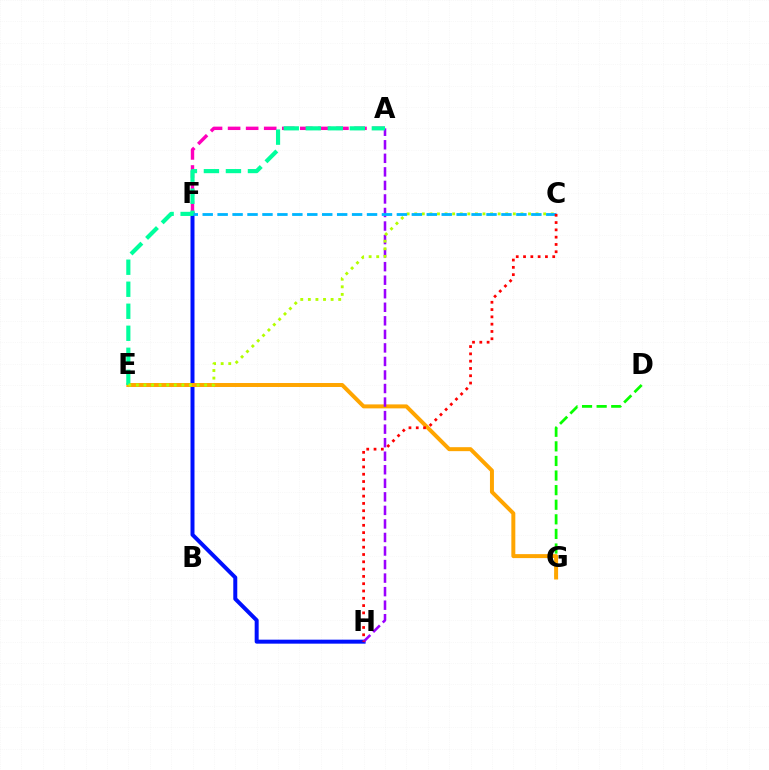{('D', 'G'): [{'color': '#08ff00', 'line_style': 'dashed', 'thickness': 1.98}], ('F', 'H'): [{'color': '#0010ff', 'line_style': 'solid', 'thickness': 2.87}], ('E', 'G'): [{'color': '#ffa500', 'line_style': 'solid', 'thickness': 2.86}], ('A', 'H'): [{'color': '#9b00ff', 'line_style': 'dashed', 'thickness': 1.84}], ('A', 'F'): [{'color': '#ff00bd', 'line_style': 'dashed', 'thickness': 2.45}], ('A', 'E'): [{'color': '#00ff9d', 'line_style': 'dashed', 'thickness': 2.99}], ('C', 'E'): [{'color': '#b3ff00', 'line_style': 'dotted', 'thickness': 2.06}], ('C', 'F'): [{'color': '#00b5ff', 'line_style': 'dashed', 'thickness': 2.03}], ('C', 'H'): [{'color': '#ff0000', 'line_style': 'dotted', 'thickness': 1.98}]}